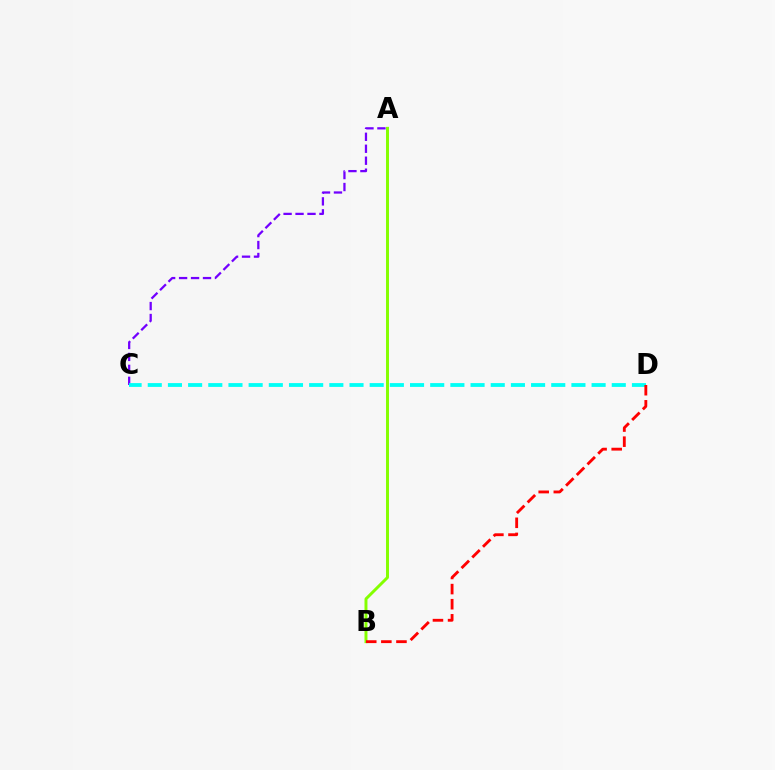{('A', 'C'): [{'color': '#7200ff', 'line_style': 'dashed', 'thickness': 1.62}], ('C', 'D'): [{'color': '#00fff6', 'line_style': 'dashed', 'thickness': 2.74}], ('A', 'B'): [{'color': '#84ff00', 'line_style': 'solid', 'thickness': 2.12}], ('B', 'D'): [{'color': '#ff0000', 'line_style': 'dashed', 'thickness': 2.05}]}